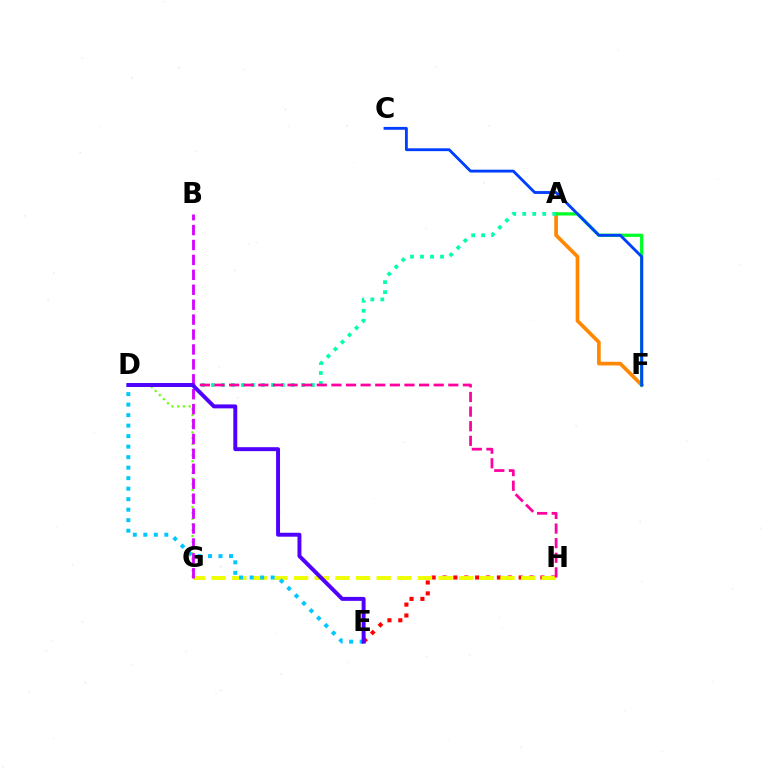{('D', 'G'): [{'color': '#66ff00', 'line_style': 'dotted', 'thickness': 1.57}], ('A', 'F'): [{'color': '#ff8800', 'line_style': 'solid', 'thickness': 2.64}, {'color': '#00ff27', 'line_style': 'solid', 'thickness': 2.35}], ('A', 'D'): [{'color': '#00ffaf', 'line_style': 'dotted', 'thickness': 2.72}], ('E', 'H'): [{'color': '#ff0000', 'line_style': 'dotted', 'thickness': 2.95}], ('G', 'H'): [{'color': '#eeff00', 'line_style': 'dashed', 'thickness': 2.8}], ('D', 'E'): [{'color': '#00c7ff', 'line_style': 'dotted', 'thickness': 2.85}, {'color': '#4f00ff', 'line_style': 'solid', 'thickness': 2.84}], ('D', 'H'): [{'color': '#ff00a0', 'line_style': 'dashed', 'thickness': 1.99}], ('B', 'G'): [{'color': '#d600ff', 'line_style': 'dashed', 'thickness': 2.03}], ('C', 'F'): [{'color': '#003fff', 'line_style': 'solid', 'thickness': 2.05}]}